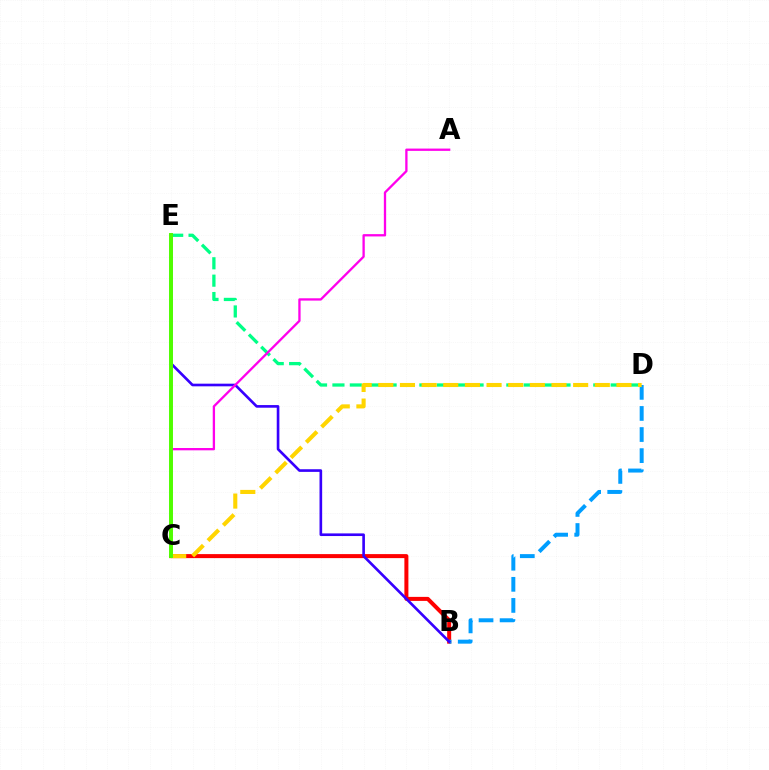{('B', 'C'): [{'color': '#ff0000', 'line_style': 'solid', 'thickness': 2.89}], ('B', 'D'): [{'color': '#009eff', 'line_style': 'dashed', 'thickness': 2.86}], ('D', 'E'): [{'color': '#00ff86', 'line_style': 'dashed', 'thickness': 2.36}], ('B', 'E'): [{'color': '#3700ff', 'line_style': 'solid', 'thickness': 1.9}], ('C', 'D'): [{'color': '#ffd500', 'line_style': 'dashed', 'thickness': 2.94}], ('A', 'C'): [{'color': '#ff00ed', 'line_style': 'solid', 'thickness': 1.66}], ('C', 'E'): [{'color': '#4fff00', 'line_style': 'solid', 'thickness': 2.84}]}